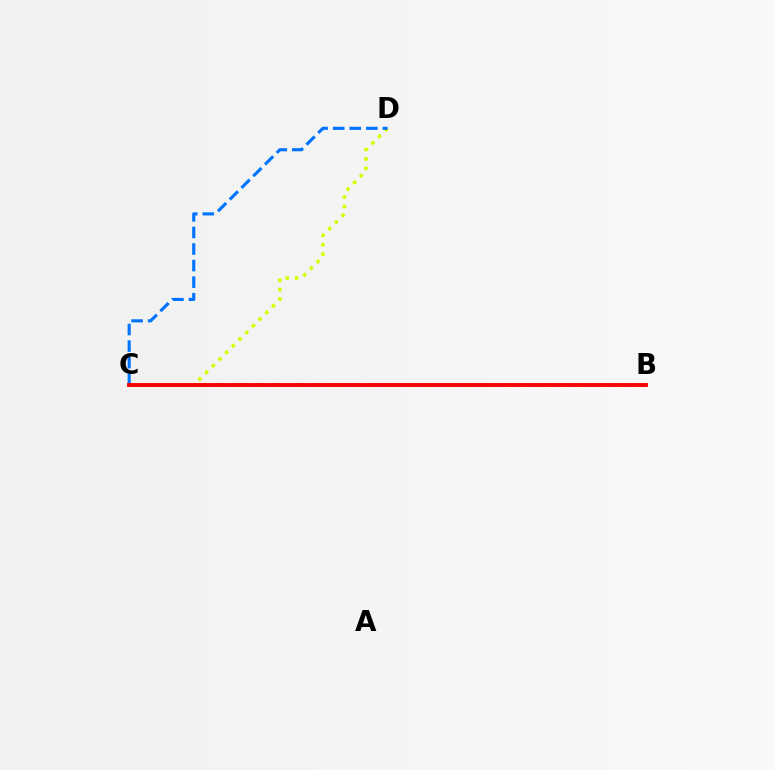{('B', 'C'): [{'color': '#b900ff', 'line_style': 'dashed', 'thickness': 1.53}, {'color': '#00ff5c', 'line_style': 'dashed', 'thickness': 2.58}, {'color': '#ff0000', 'line_style': 'solid', 'thickness': 2.8}], ('C', 'D'): [{'color': '#d1ff00', 'line_style': 'dotted', 'thickness': 2.56}, {'color': '#0074ff', 'line_style': 'dashed', 'thickness': 2.25}]}